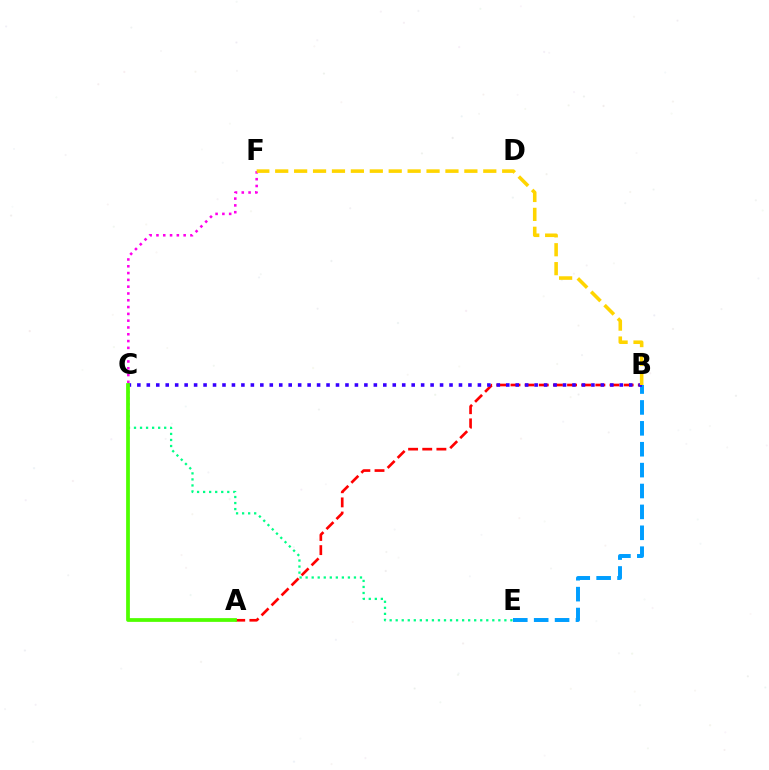{('B', 'E'): [{'color': '#009eff', 'line_style': 'dashed', 'thickness': 2.84}], ('C', 'F'): [{'color': '#ff00ed', 'line_style': 'dotted', 'thickness': 1.85}], ('A', 'B'): [{'color': '#ff0000', 'line_style': 'dashed', 'thickness': 1.92}], ('B', 'C'): [{'color': '#3700ff', 'line_style': 'dotted', 'thickness': 2.57}], ('C', 'E'): [{'color': '#00ff86', 'line_style': 'dotted', 'thickness': 1.64}], ('B', 'F'): [{'color': '#ffd500', 'line_style': 'dashed', 'thickness': 2.57}], ('A', 'C'): [{'color': '#4fff00', 'line_style': 'solid', 'thickness': 2.71}]}